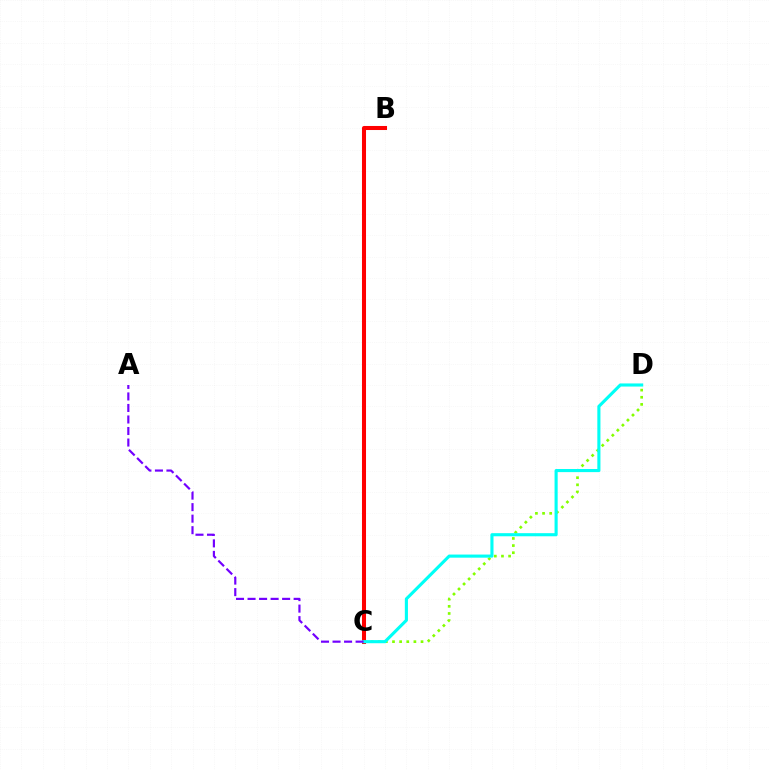{('C', 'D'): [{'color': '#84ff00', 'line_style': 'dotted', 'thickness': 1.94}, {'color': '#00fff6', 'line_style': 'solid', 'thickness': 2.24}], ('B', 'C'): [{'color': '#ff0000', 'line_style': 'solid', 'thickness': 2.91}], ('A', 'C'): [{'color': '#7200ff', 'line_style': 'dashed', 'thickness': 1.57}]}